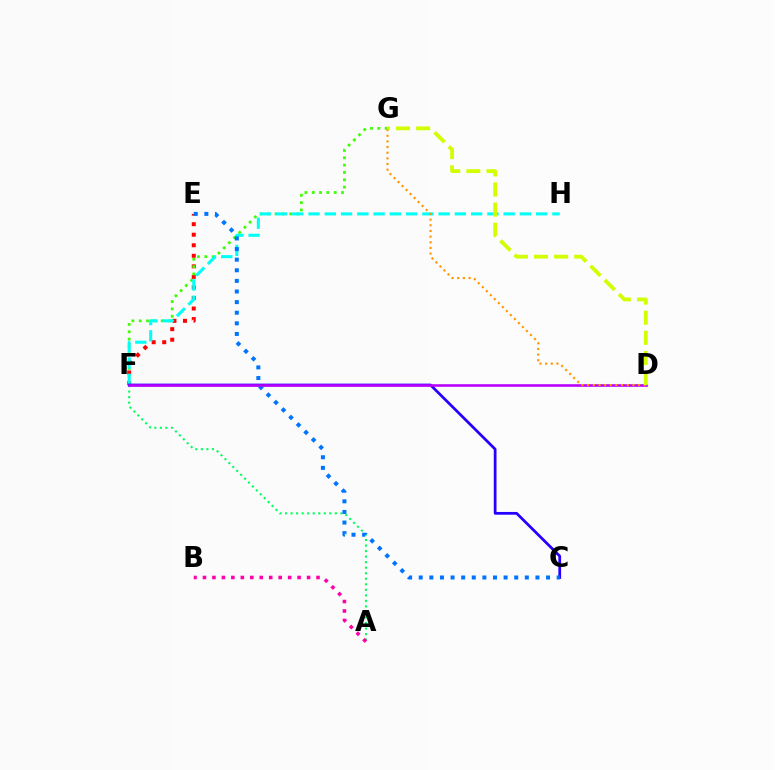{('A', 'F'): [{'color': '#00ff5c', 'line_style': 'dotted', 'thickness': 1.5}], ('A', 'B'): [{'color': '#ff00ac', 'line_style': 'dotted', 'thickness': 2.57}], ('E', 'F'): [{'color': '#ff0000', 'line_style': 'dotted', 'thickness': 2.86}], ('F', 'G'): [{'color': '#3dff00', 'line_style': 'dotted', 'thickness': 1.99}], ('F', 'H'): [{'color': '#00fff6', 'line_style': 'dashed', 'thickness': 2.21}], ('C', 'F'): [{'color': '#2500ff', 'line_style': 'solid', 'thickness': 1.98}], ('C', 'E'): [{'color': '#0074ff', 'line_style': 'dotted', 'thickness': 2.88}], ('D', 'F'): [{'color': '#b900ff', 'line_style': 'solid', 'thickness': 1.87}], ('D', 'G'): [{'color': '#ff9400', 'line_style': 'dotted', 'thickness': 1.54}, {'color': '#d1ff00', 'line_style': 'dashed', 'thickness': 2.73}]}